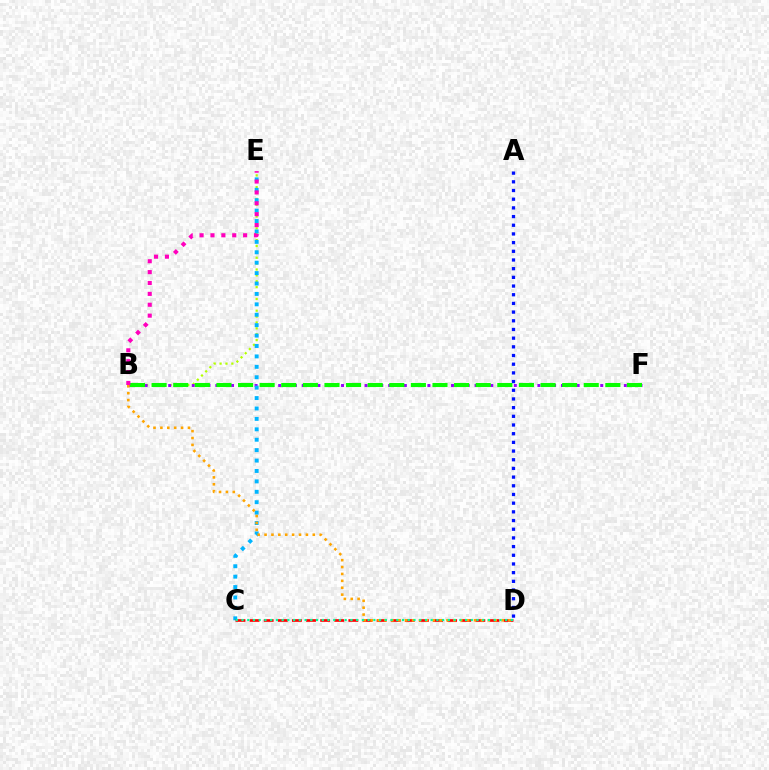{('B', 'E'): [{'color': '#b3ff00', 'line_style': 'dotted', 'thickness': 1.6}, {'color': '#ff00bd', 'line_style': 'dotted', 'thickness': 2.96}], ('B', 'F'): [{'color': '#9b00ff', 'line_style': 'dotted', 'thickness': 2.13}, {'color': '#08ff00', 'line_style': 'dashed', 'thickness': 2.94}], ('C', 'E'): [{'color': '#00b5ff', 'line_style': 'dotted', 'thickness': 2.83}], ('C', 'D'): [{'color': '#ff0000', 'line_style': 'dashed', 'thickness': 1.92}, {'color': '#00ff9d', 'line_style': 'dotted', 'thickness': 1.56}], ('A', 'D'): [{'color': '#0010ff', 'line_style': 'dotted', 'thickness': 2.36}], ('B', 'D'): [{'color': '#ffa500', 'line_style': 'dotted', 'thickness': 1.87}]}